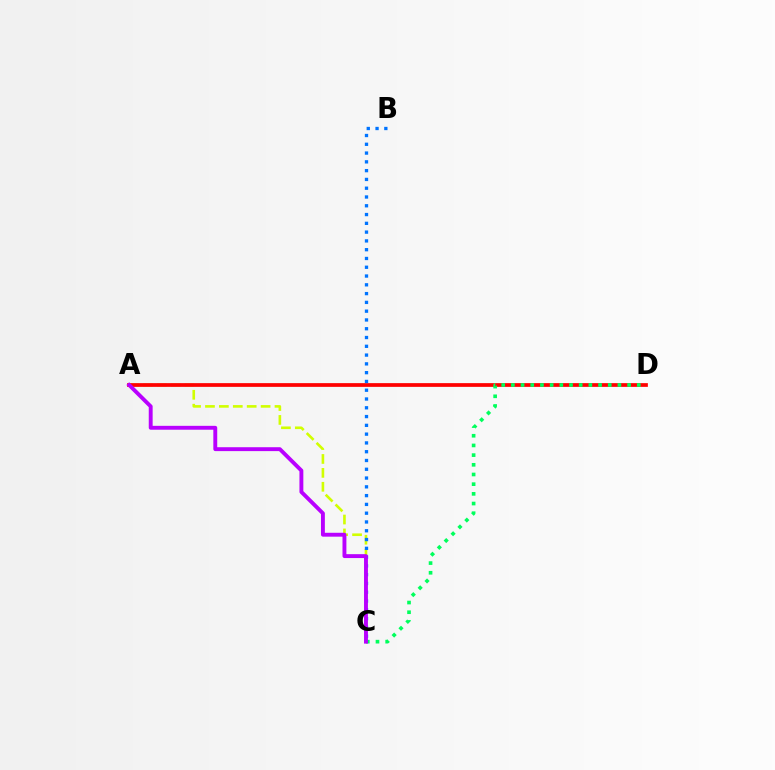{('A', 'C'): [{'color': '#d1ff00', 'line_style': 'dashed', 'thickness': 1.89}, {'color': '#b900ff', 'line_style': 'solid', 'thickness': 2.8}], ('A', 'D'): [{'color': '#ff0000', 'line_style': 'solid', 'thickness': 2.68}], ('B', 'C'): [{'color': '#0074ff', 'line_style': 'dotted', 'thickness': 2.39}], ('C', 'D'): [{'color': '#00ff5c', 'line_style': 'dotted', 'thickness': 2.63}]}